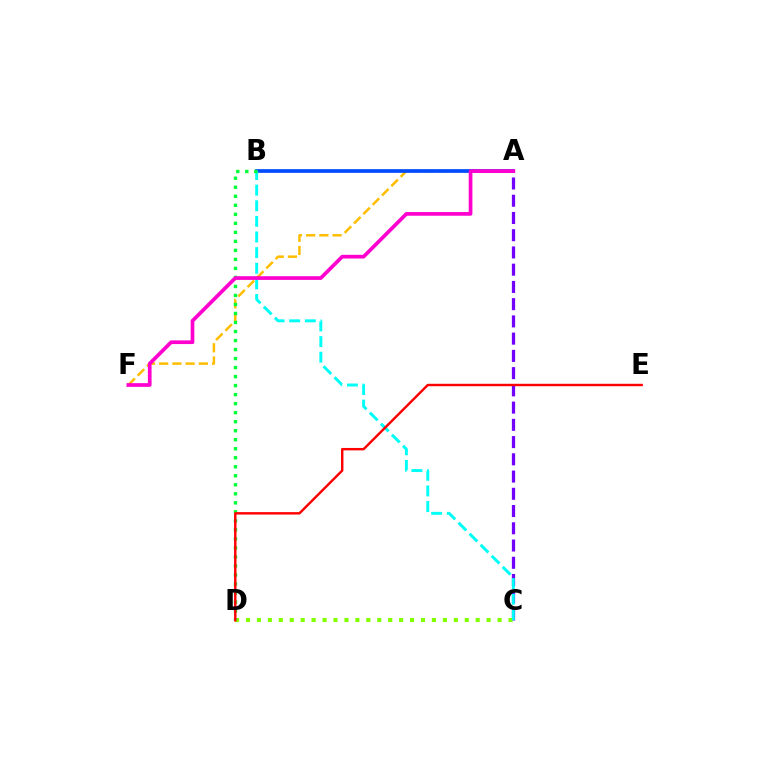{('A', 'C'): [{'color': '#7200ff', 'line_style': 'dashed', 'thickness': 2.34}], ('A', 'F'): [{'color': '#ffbd00', 'line_style': 'dashed', 'thickness': 1.79}, {'color': '#ff00cf', 'line_style': 'solid', 'thickness': 2.66}], ('C', 'D'): [{'color': '#84ff00', 'line_style': 'dotted', 'thickness': 2.97}], ('A', 'B'): [{'color': '#004bff', 'line_style': 'solid', 'thickness': 2.66}], ('B', 'C'): [{'color': '#00fff6', 'line_style': 'dashed', 'thickness': 2.12}], ('B', 'D'): [{'color': '#00ff39', 'line_style': 'dotted', 'thickness': 2.45}], ('D', 'E'): [{'color': '#ff0000', 'line_style': 'solid', 'thickness': 1.75}]}